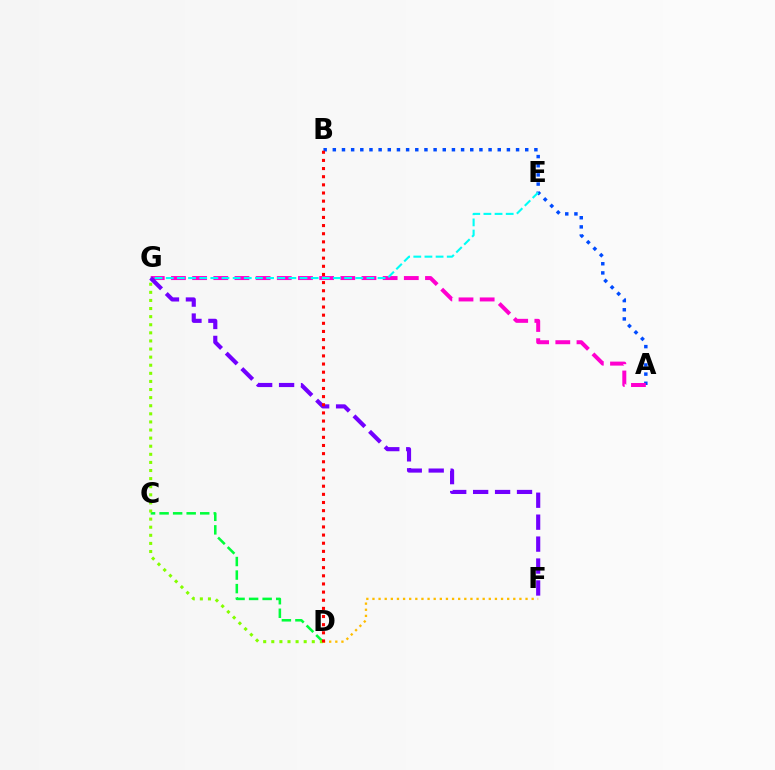{('D', 'F'): [{'color': '#ffbd00', 'line_style': 'dotted', 'thickness': 1.66}], ('A', 'B'): [{'color': '#004bff', 'line_style': 'dotted', 'thickness': 2.49}], ('A', 'G'): [{'color': '#ff00cf', 'line_style': 'dashed', 'thickness': 2.88}], ('C', 'D'): [{'color': '#00ff39', 'line_style': 'dashed', 'thickness': 1.84}], ('E', 'G'): [{'color': '#00fff6', 'line_style': 'dashed', 'thickness': 1.51}], ('F', 'G'): [{'color': '#7200ff', 'line_style': 'dashed', 'thickness': 2.98}], ('D', 'G'): [{'color': '#84ff00', 'line_style': 'dotted', 'thickness': 2.2}], ('B', 'D'): [{'color': '#ff0000', 'line_style': 'dotted', 'thickness': 2.21}]}